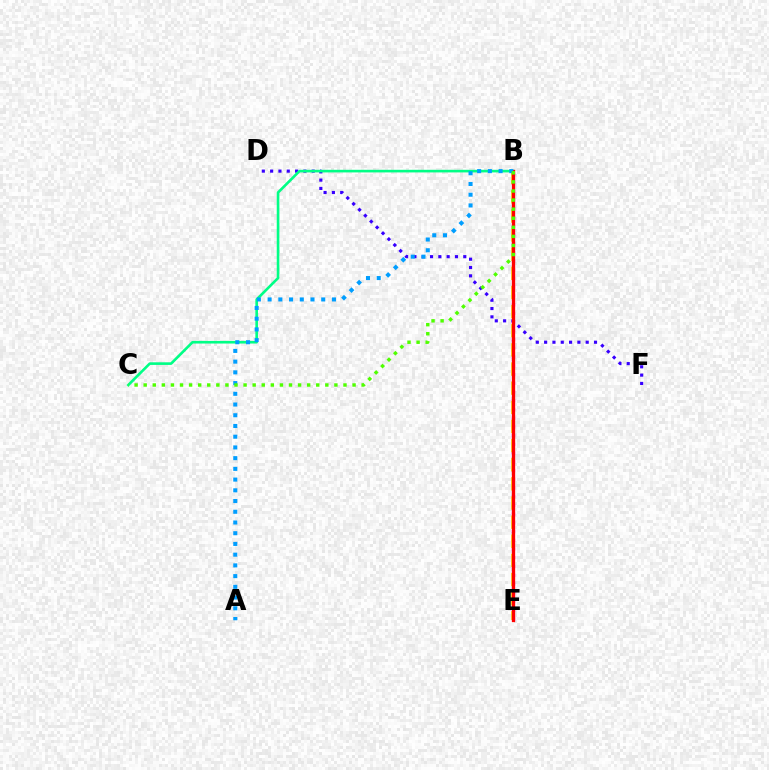{('B', 'E'): [{'color': '#ff00ed', 'line_style': 'dotted', 'thickness': 2.37}, {'color': '#ffd500', 'line_style': 'dashed', 'thickness': 2.6}, {'color': '#ff0000', 'line_style': 'solid', 'thickness': 2.37}], ('D', 'F'): [{'color': '#3700ff', 'line_style': 'dotted', 'thickness': 2.26}], ('B', 'C'): [{'color': '#00ff86', 'line_style': 'solid', 'thickness': 1.89}, {'color': '#4fff00', 'line_style': 'dotted', 'thickness': 2.47}], ('A', 'B'): [{'color': '#009eff', 'line_style': 'dotted', 'thickness': 2.91}]}